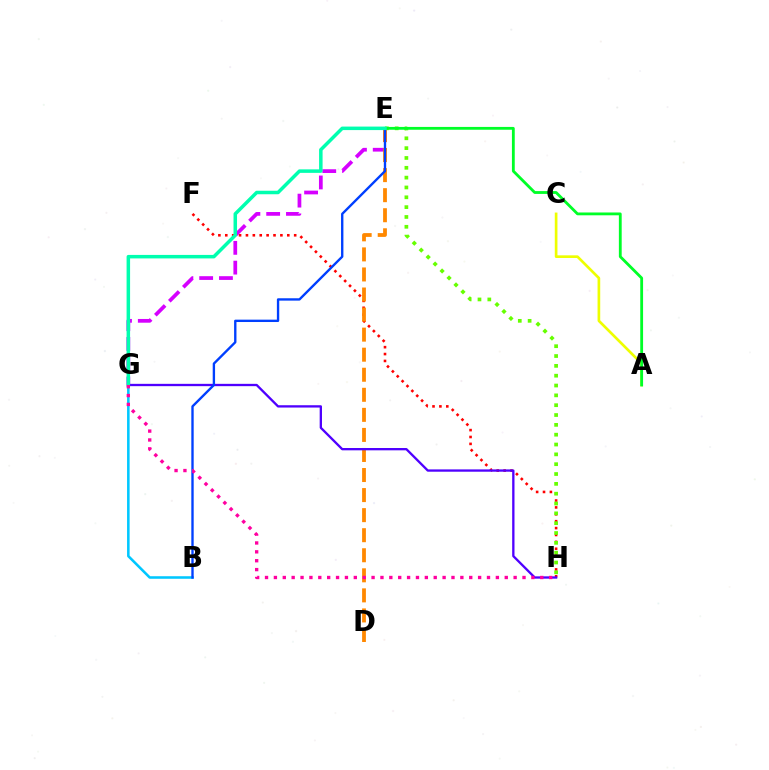{('B', 'G'): [{'color': '#00c7ff', 'line_style': 'solid', 'thickness': 1.84}], ('A', 'C'): [{'color': '#eeff00', 'line_style': 'solid', 'thickness': 1.92}], ('F', 'H'): [{'color': '#ff0000', 'line_style': 'dotted', 'thickness': 1.87}], ('E', 'G'): [{'color': '#d600ff', 'line_style': 'dashed', 'thickness': 2.69}, {'color': '#00ffaf', 'line_style': 'solid', 'thickness': 2.52}], ('E', 'H'): [{'color': '#66ff00', 'line_style': 'dotted', 'thickness': 2.67}], ('D', 'E'): [{'color': '#ff8800', 'line_style': 'dashed', 'thickness': 2.72}], ('A', 'E'): [{'color': '#00ff27', 'line_style': 'solid', 'thickness': 2.03}], ('G', 'H'): [{'color': '#4f00ff', 'line_style': 'solid', 'thickness': 1.67}, {'color': '#ff00a0', 'line_style': 'dotted', 'thickness': 2.41}], ('B', 'E'): [{'color': '#003fff', 'line_style': 'solid', 'thickness': 1.7}]}